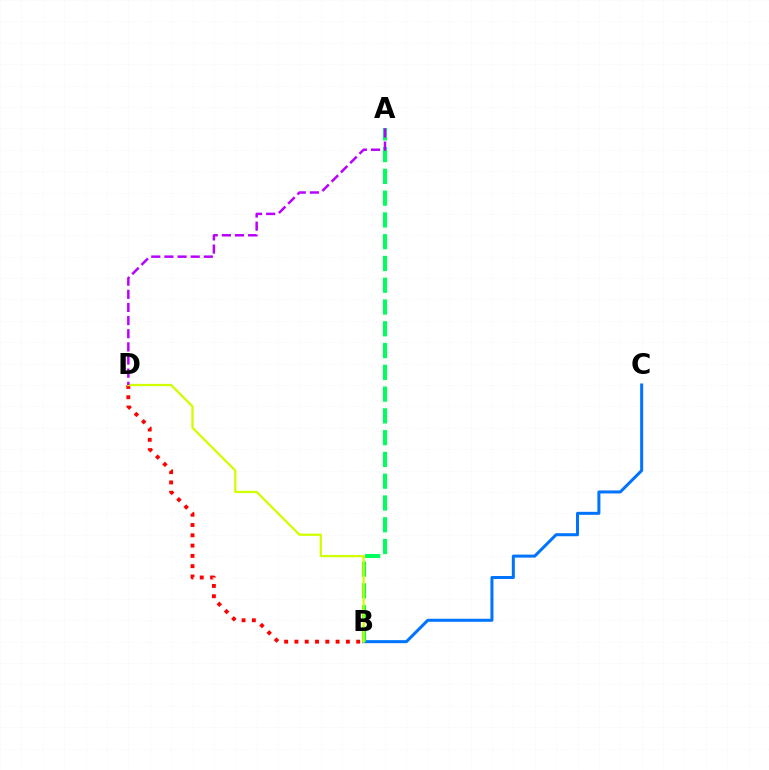{('B', 'C'): [{'color': '#0074ff', 'line_style': 'solid', 'thickness': 2.17}], ('A', 'B'): [{'color': '#00ff5c', 'line_style': 'dashed', 'thickness': 2.96}], ('B', 'D'): [{'color': '#ff0000', 'line_style': 'dotted', 'thickness': 2.8}, {'color': '#d1ff00', 'line_style': 'solid', 'thickness': 1.65}], ('A', 'D'): [{'color': '#b900ff', 'line_style': 'dashed', 'thickness': 1.79}]}